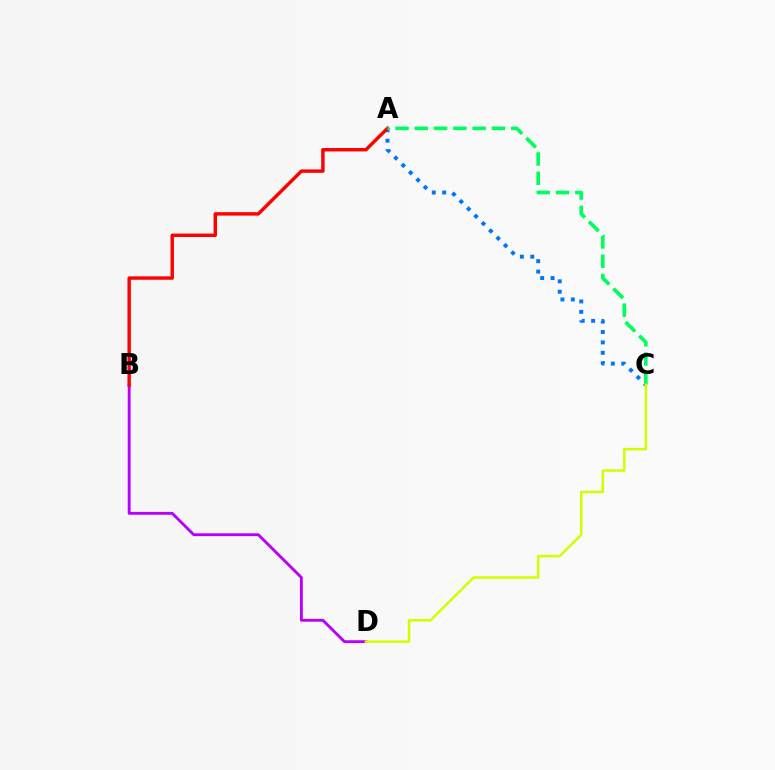{('A', 'C'): [{'color': '#0074ff', 'line_style': 'dotted', 'thickness': 2.83}, {'color': '#00ff5c', 'line_style': 'dashed', 'thickness': 2.62}], ('B', 'D'): [{'color': '#b900ff', 'line_style': 'solid', 'thickness': 2.06}], ('A', 'B'): [{'color': '#ff0000', 'line_style': 'solid', 'thickness': 2.47}], ('C', 'D'): [{'color': '#d1ff00', 'line_style': 'solid', 'thickness': 1.81}]}